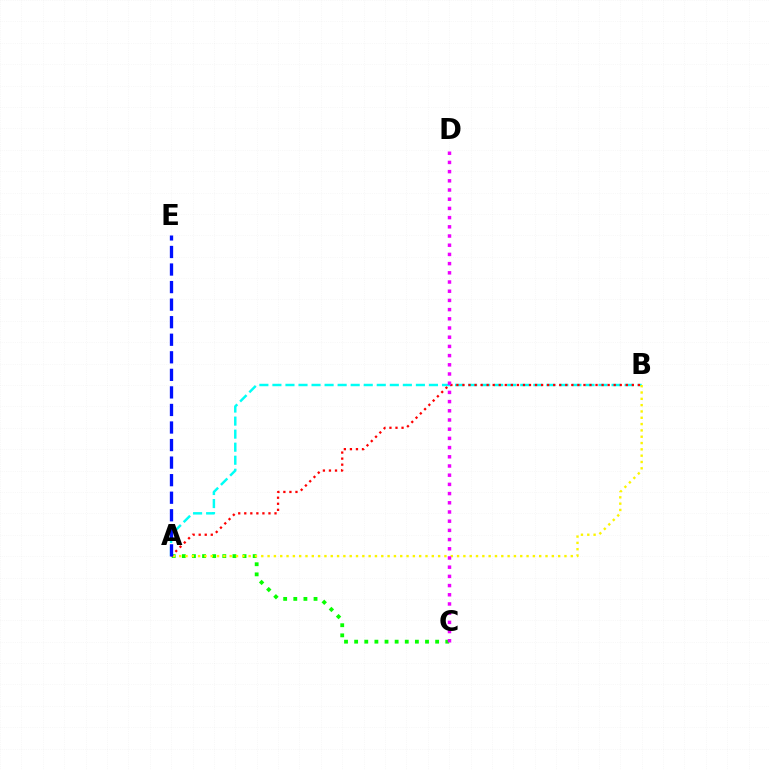{('A', 'C'): [{'color': '#08ff00', 'line_style': 'dotted', 'thickness': 2.75}], ('A', 'B'): [{'color': '#00fff6', 'line_style': 'dashed', 'thickness': 1.77}, {'color': '#fcf500', 'line_style': 'dotted', 'thickness': 1.72}, {'color': '#ff0000', 'line_style': 'dotted', 'thickness': 1.64}], ('A', 'E'): [{'color': '#0010ff', 'line_style': 'dashed', 'thickness': 2.38}], ('C', 'D'): [{'color': '#ee00ff', 'line_style': 'dotted', 'thickness': 2.5}]}